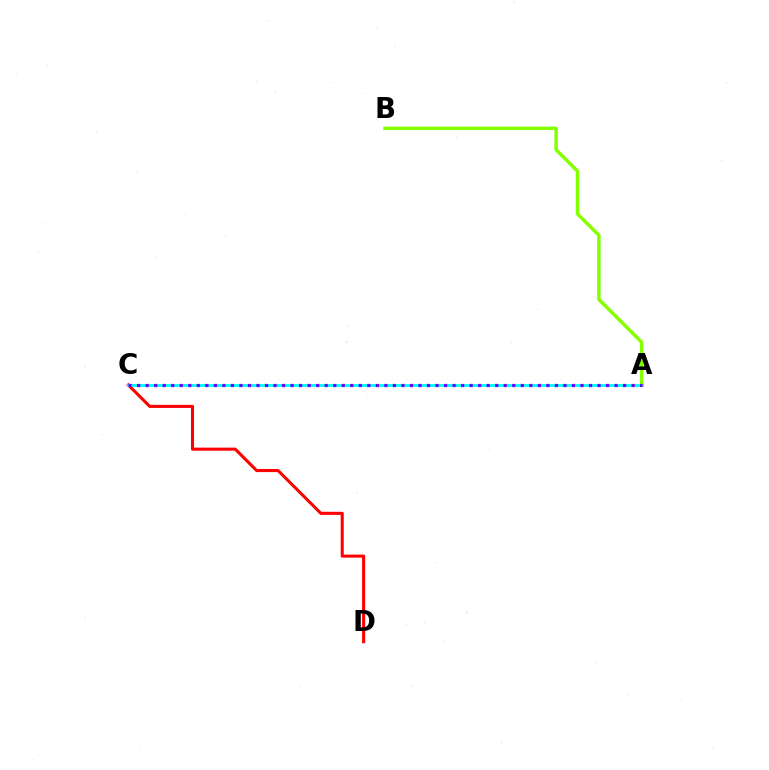{('C', 'D'): [{'color': '#ff0000', 'line_style': 'solid', 'thickness': 2.21}], ('A', 'B'): [{'color': '#84ff00', 'line_style': 'solid', 'thickness': 2.48}], ('A', 'C'): [{'color': '#00fff6', 'line_style': 'solid', 'thickness': 2.07}, {'color': '#7200ff', 'line_style': 'dotted', 'thickness': 2.32}]}